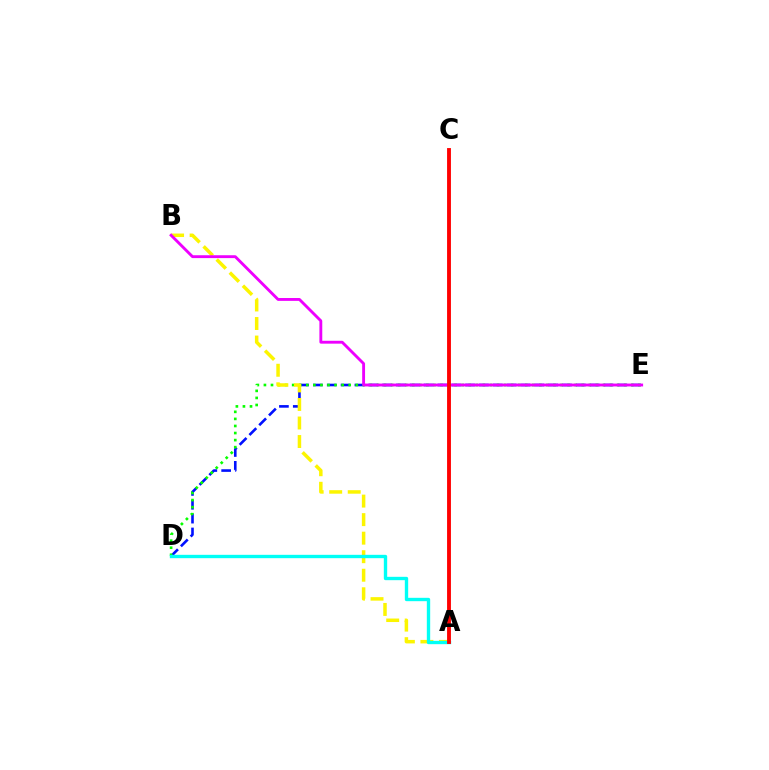{('D', 'E'): [{'color': '#0010ff', 'line_style': 'dashed', 'thickness': 1.88}, {'color': '#08ff00', 'line_style': 'dotted', 'thickness': 1.92}], ('A', 'B'): [{'color': '#fcf500', 'line_style': 'dashed', 'thickness': 2.52}], ('B', 'E'): [{'color': '#ee00ff', 'line_style': 'solid', 'thickness': 2.06}], ('A', 'D'): [{'color': '#00fff6', 'line_style': 'solid', 'thickness': 2.42}], ('A', 'C'): [{'color': '#ff0000', 'line_style': 'solid', 'thickness': 2.78}]}